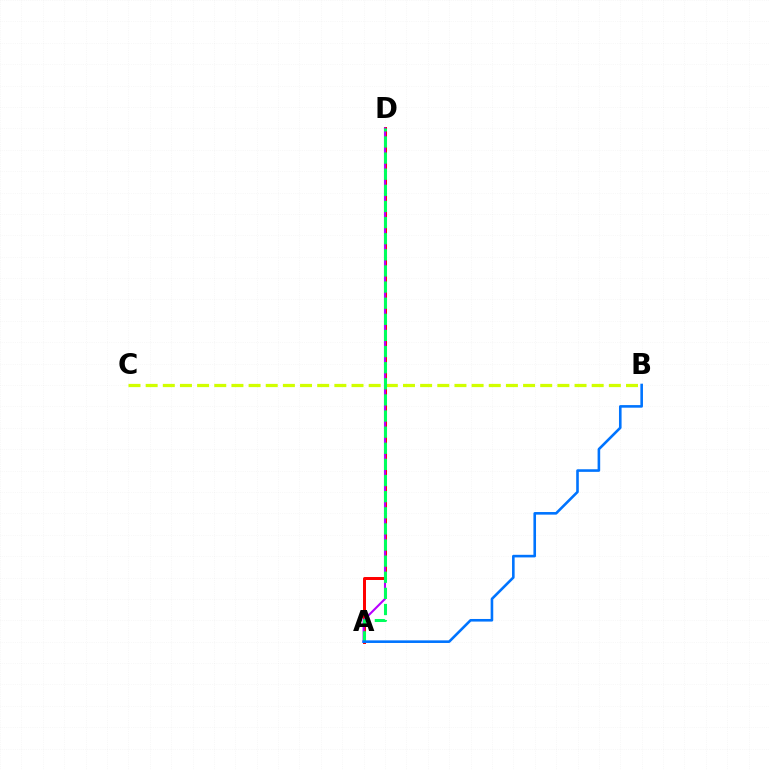{('A', 'D'): [{'color': '#ff0000', 'line_style': 'solid', 'thickness': 2.14}, {'color': '#b900ff', 'line_style': 'solid', 'thickness': 1.51}, {'color': '#00ff5c', 'line_style': 'dashed', 'thickness': 2.19}], ('B', 'C'): [{'color': '#d1ff00', 'line_style': 'dashed', 'thickness': 2.33}], ('A', 'B'): [{'color': '#0074ff', 'line_style': 'solid', 'thickness': 1.87}]}